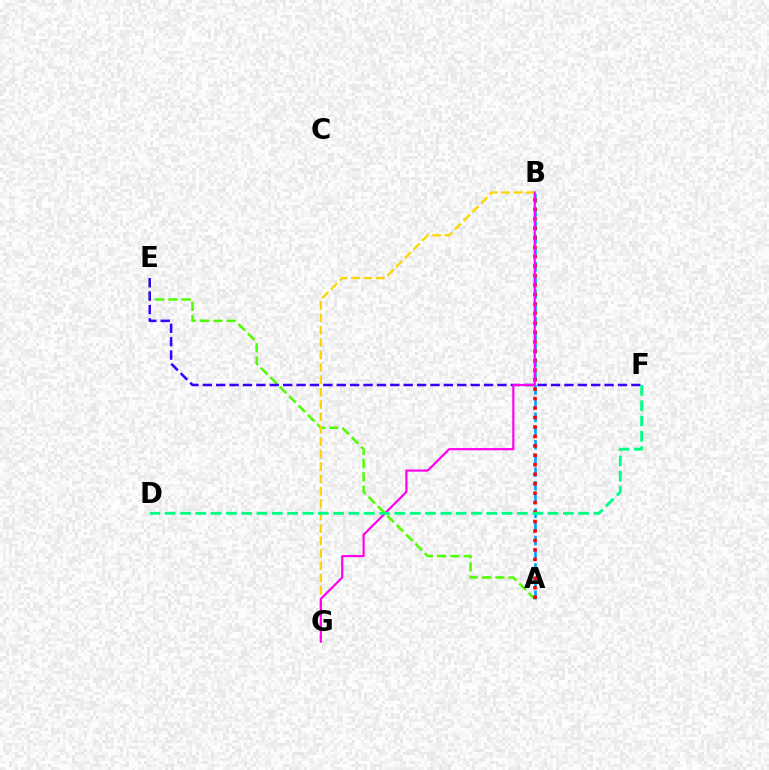{('A', 'E'): [{'color': '#4fff00', 'line_style': 'dashed', 'thickness': 1.8}], ('A', 'B'): [{'color': '#009eff', 'line_style': 'dashed', 'thickness': 1.86}, {'color': '#ff0000', 'line_style': 'dotted', 'thickness': 2.57}], ('B', 'G'): [{'color': '#ffd500', 'line_style': 'dashed', 'thickness': 1.68}, {'color': '#ff00ed', 'line_style': 'solid', 'thickness': 1.56}], ('E', 'F'): [{'color': '#3700ff', 'line_style': 'dashed', 'thickness': 1.82}], ('D', 'F'): [{'color': '#00ff86', 'line_style': 'dashed', 'thickness': 2.08}]}